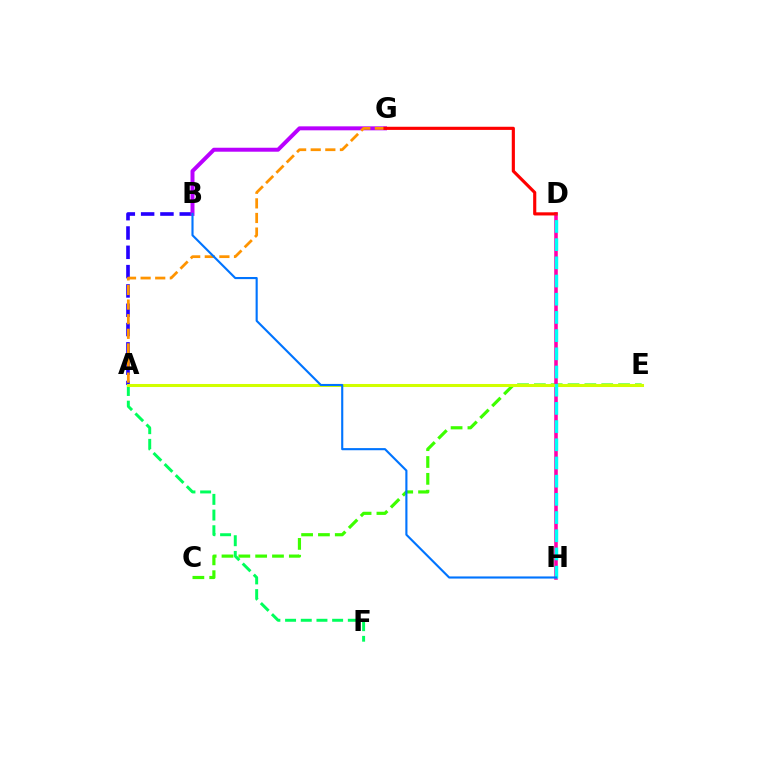{('A', 'B'): [{'color': '#2500ff', 'line_style': 'dashed', 'thickness': 2.62}], ('C', 'E'): [{'color': '#3dff00', 'line_style': 'dashed', 'thickness': 2.29}], ('D', 'H'): [{'color': '#ff00ac', 'line_style': 'solid', 'thickness': 2.57}, {'color': '#00fff6', 'line_style': 'dashed', 'thickness': 2.47}], ('B', 'G'): [{'color': '#b900ff', 'line_style': 'solid', 'thickness': 2.86}], ('A', 'F'): [{'color': '#00ff5c', 'line_style': 'dashed', 'thickness': 2.13}], ('A', 'G'): [{'color': '#ff9400', 'line_style': 'dashed', 'thickness': 1.98}], ('D', 'G'): [{'color': '#ff0000', 'line_style': 'solid', 'thickness': 2.26}], ('A', 'E'): [{'color': '#d1ff00', 'line_style': 'solid', 'thickness': 2.19}], ('B', 'H'): [{'color': '#0074ff', 'line_style': 'solid', 'thickness': 1.53}]}